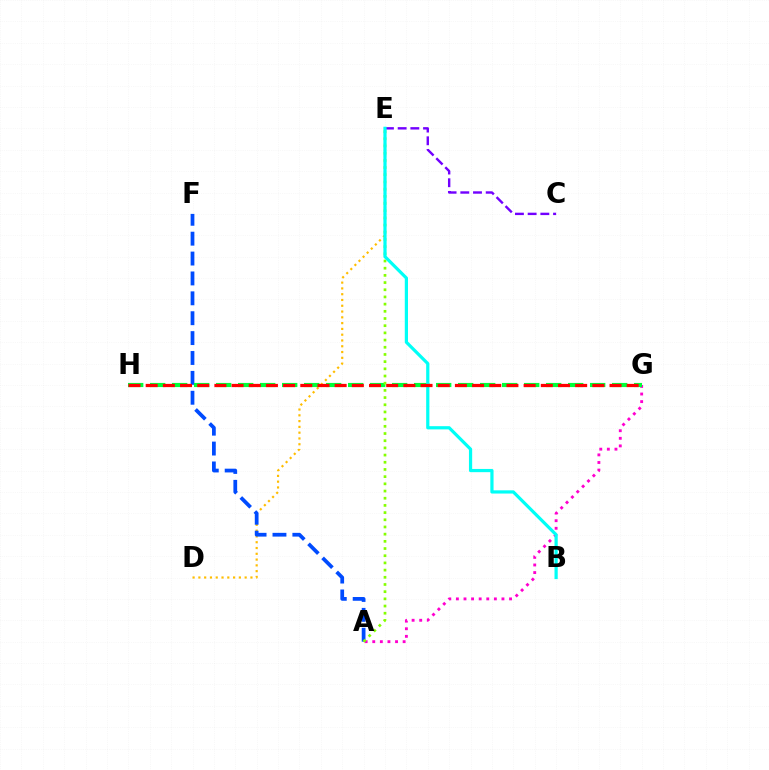{('D', 'E'): [{'color': '#ffbd00', 'line_style': 'dotted', 'thickness': 1.57}], ('C', 'E'): [{'color': '#7200ff', 'line_style': 'dashed', 'thickness': 1.73}], ('A', 'G'): [{'color': '#ff00cf', 'line_style': 'dotted', 'thickness': 2.06}], ('A', 'F'): [{'color': '#004bff', 'line_style': 'dashed', 'thickness': 2.7}], ('G', 'H'): [{'color': '#00ff39', 'line_style': 'dashed', 'thickness': 2.99}, {'color': '#ff0000', 'line_style': 'dashed', 'thickness': 2.33}], ('A', 'E'): [{'color': '#84ff00', 'line_style': 'dotted', 'thickness': 1.95}], ('B', 'E'): [{'color': '#00fff6', 'line_style': 'solid', 'thickness': 2.31}]}